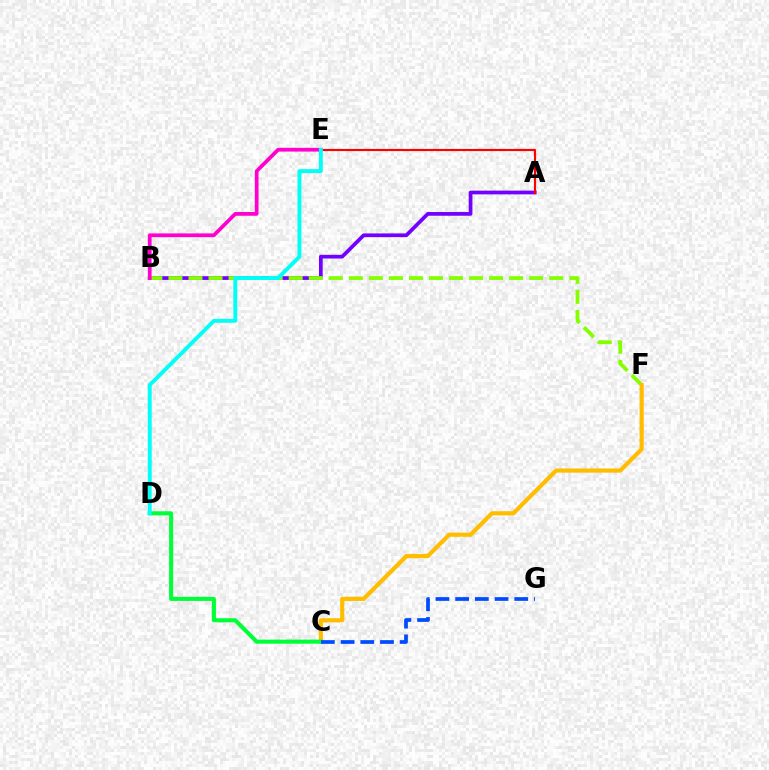{('A', 'B'): [{'color': '#7200ff', 'line_style': 'solid', 'thickness': 2.68}], ('B', 'F'): [{'color': '#84ff00', 'line_style': 'dashed', 'thickness': 2.72}], ('C', 'F'): [{'color': '#ffbd00', 'line_style': 'solid', 'thickness': 3.0}], ('B', 'E'): [{'color': '#ff00cf', 'line_style': 'solid', 'thickness': 2.69}], ('C', 'D'): [{'color': '#00ff39', 'line_style': 'solid', 'thickness': 2.93}], ('C', 'G'): [{'color': '#004bff', 'line_style': 'dashed', 'thickness': 2.68}], ('A', 'E'): [{'color': '#ff0000', 'line_style': 'solid', 'thickness': 1.55}], ('D', 'E'): [{'color': '#00fff6', 'line_style': 'solid', 'thickness': 2.82}]}